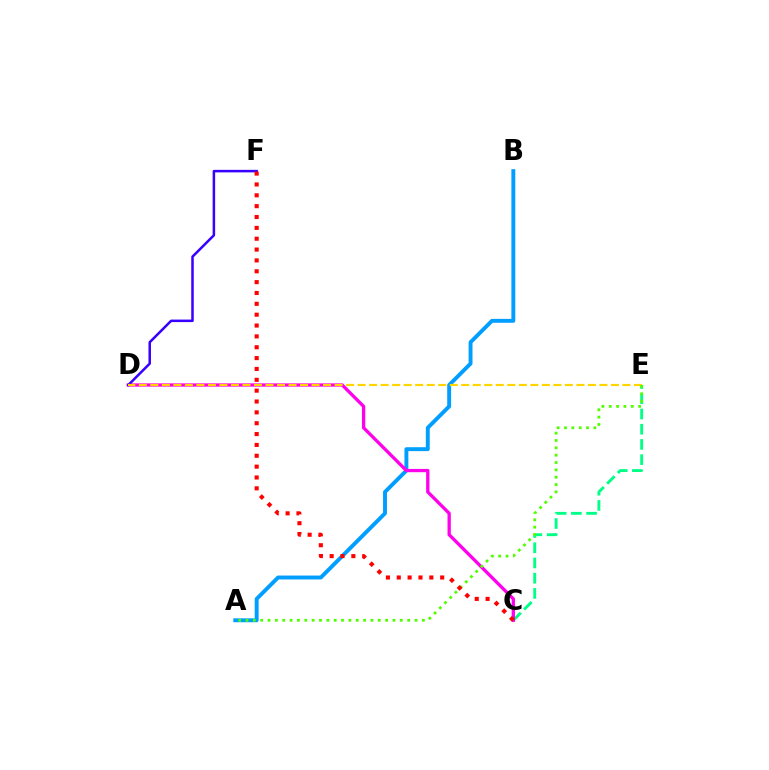{('A', 'B'): [{'color': '#009eff', 'line_style': 'solid', 'thickness': 2.81}], ('C', 'E'): [{'color': '#00ff86', 'line_style': 'dashed', 'thickness': 2.07}], ('C', 'D'): [{'color': '#ff00ed', 'line_style': 'solid', 'thickness': 2.37}], ('D', 'F'): [{'color': '#3700ff', 'line_style': 'solid', 'thickness': 1.81}], ('D', 'E'): [{'color': '#ffd500', 'line_style': 'dashed', 'thickness': 1.56}], ('A', 'E'): [{'color': '#4fff00', 'line_style': 'dotted', 'thickness': 2.0}], ('C', 'F'): [{'color': '#ff0000', 'line_style': 'dotted', 'thickness': 2.95}]}